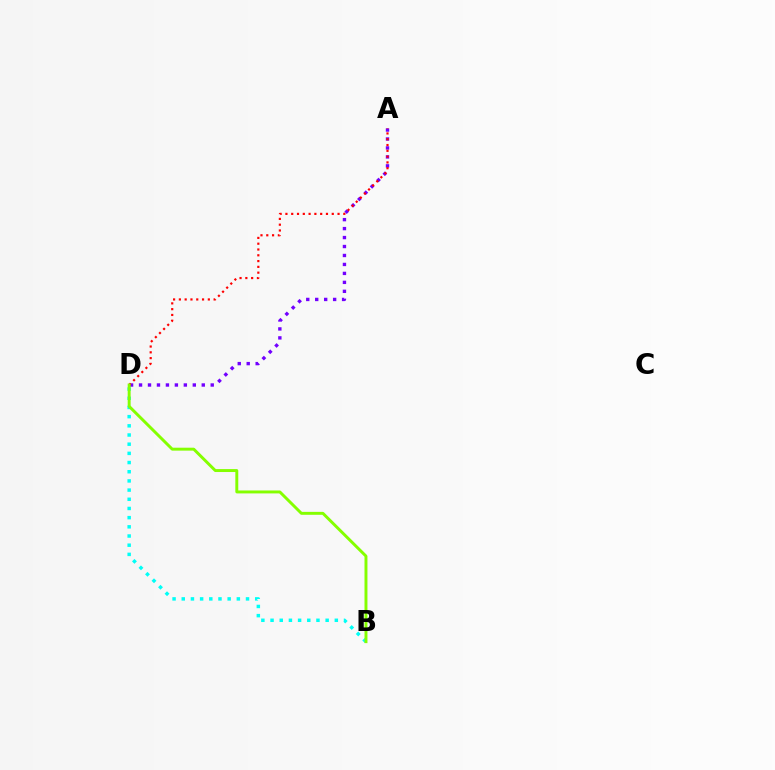{('B', 'D'): [{'color': '#00fff6', 'line_style': 'dotted', 'thickness': 2.49}, {'color': '#84ff00', 'line_style': 'solid', 'thickness': 2.11}], ('A', 'D'): [{'color': '#7200ff', 'line_style': 'dotted', 'thickness': 2.43}, {'color': '#ff0000', 'line_style': 'dotted', 'thickness': 1.57}]}